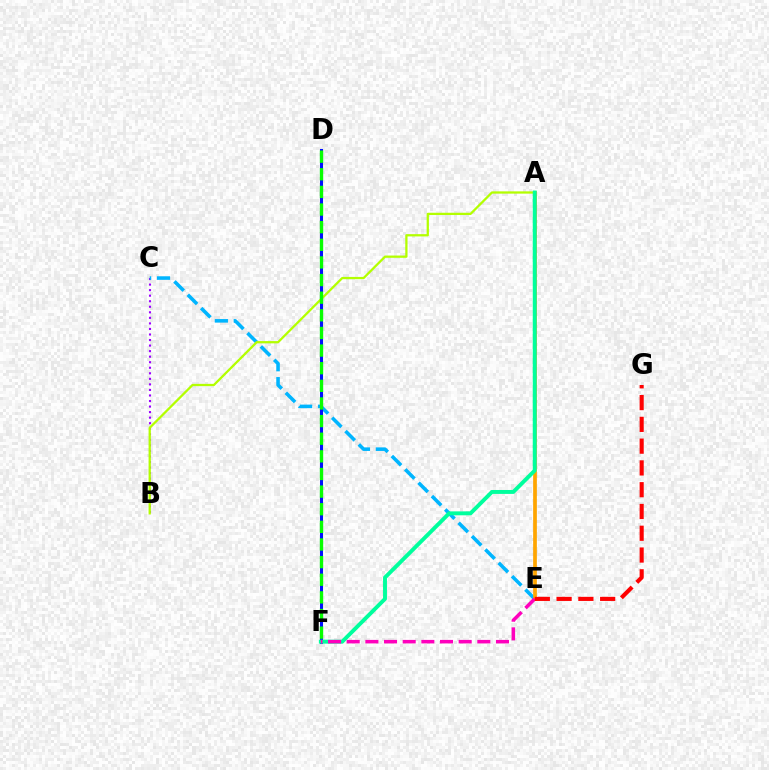{('B', 'C'): [{'color': '#9b00ff', 'line_style': 'dotted', 'thickness': 1.51}], ('C', 'E'): [{'color': '#00b5ff', 'line_style': 'dashed', 'thickness': 2.57}], ('A', 'E'): [{'color': '#ffa500', 'line_style': 'solid', 'thickness': 2.68}], ('D', 'F'): [{'color': '#0010ff', 'line_style': 'solid', 'thickness': 2.19}, {'color': '#08ff00', 'line_style': 'dashed', 'thickness': 2.39}], ('A', 'B'): [{'color': '#b3ff00', 'line_style': 'solid', 'thickness': 1.64}], ('A', 'F'): [{'color': '#00ff9d', 'line_style': 'solid', 'thickness': 2.82}], ('E', 'F'): [{'color': '#ff00bd', 'line_style': 'dashed', 'thickness': 2.53}], ('E', 'G'): [{'color': '#ff0000', 'line_style': 'dashed', 'thickness': 2.96}]}